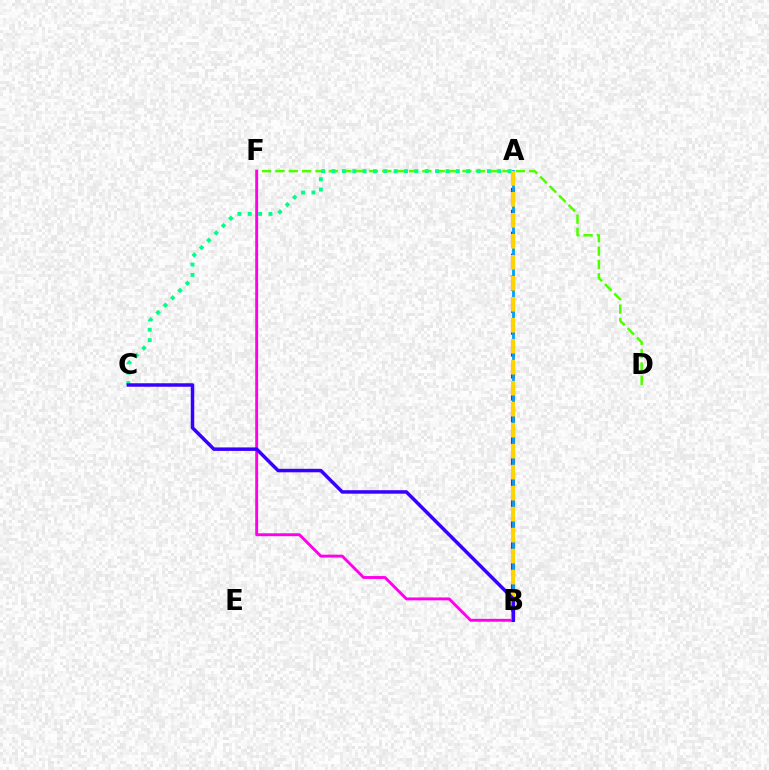{('A', 'B'): [{'color': '#ff0000', 'line_style': 'dashed', 'thickness': 2.98}, {'color': '#009eff', 'line_style': 'solid', 'thickness': 2.02}, {'color': '#ffd500', 'line_style': 'dashed', 'thickness': 2.85}], ('D', 'F'): [{'color': '#4fff00', 'line_style': 'dashed', 'thickness': 1.81}], ('A', 'C'): [{'color': '#00ff86', 'line_style': 'dotted', 'thickness': 2.82}], ('B', 'F'): [{'color': '#ff00ed', 'line_style': 'solid', 'thickness': 2.08}], ('B', 'C'): [{'color': '#3700ff', 'line_style': 'solid', 'thickness': 2.51}]}